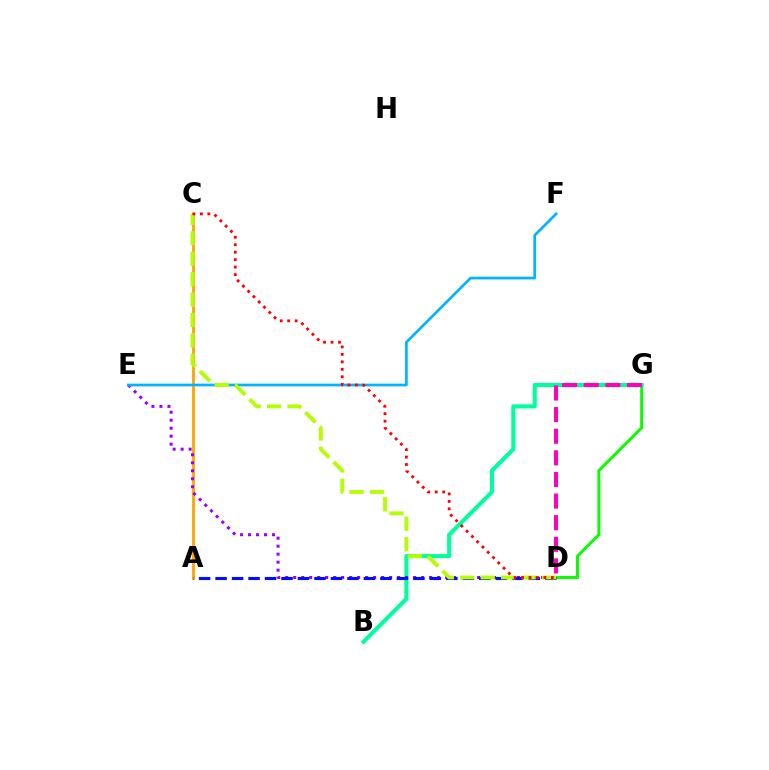{('A', 'C'): [{'color': '#ffa500', 'line_style': 'solid', 'thickness': 2.06}], ('D', 'G'): [{'color': '#08ff00', 'line_style': 'solid', 'thickness': 2.14}, {'color': '#ff00bd', 'line_style': 'dashed', 'thickness': 2.94}], ('B', 'G'): [{'color': '#00ff9d', 'line_style': 'solid', 'thickness': 2.94}], ('D', 'E'): [{'color': '#9b00ff', 'line_style': 'dotted', 'thickness': 2.17}], ('A', 'D'): [{'color': '#0010ff', 'line_style': 'dashed', 'thickness': 2.24}], ('E', 'F'): [{'color': '#00b5ff', 'line_style': 'solid', 'thickness': 1.94}], ('C', 'D'): [{'color': '#b3ff00', 'line_style': 'dashed', 'thickness': 2.77}, {'color': '#ff0000', 'line_style': 'dotted', 'thickness': 2.03}]}